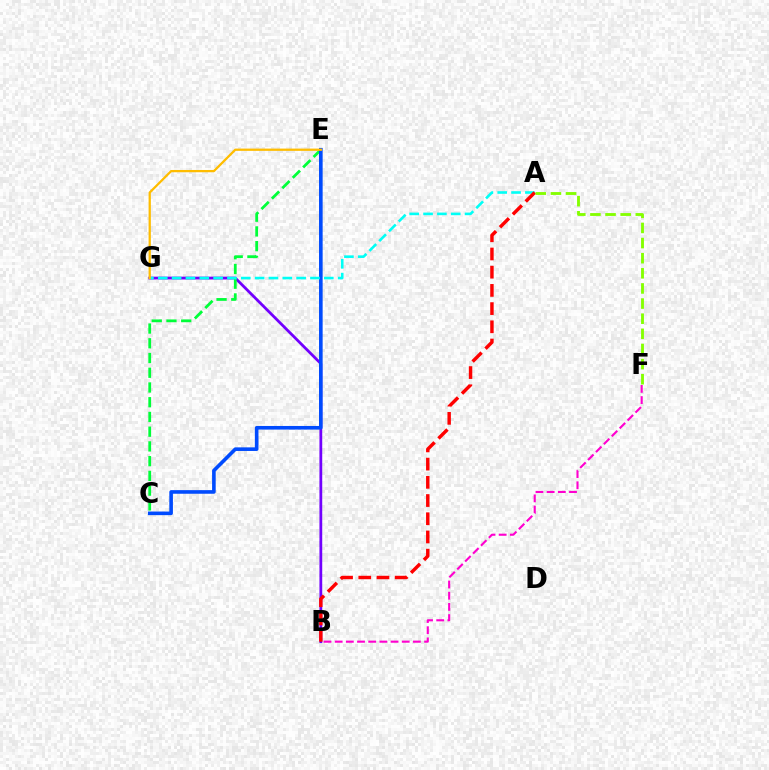{('B', 'G'): [{'color': '#7200ff', 'line_style': 'solid', 'thickness': 2.0}], ('B', 'F'): [{'color': '#ff00cf', 'line_style': 'dashed', 'thickness': 1.52}], ('C', 'E'): [{'color': '#00ff39', 'line_style': 'dashed', 'thickness': 2.0}, {'color': '#004bff', 'line_style': 'solid', 'thickness': 2.6}], ('A', 'G'): [{'color': '#00fff6', 'line_style': 'dashed', 'thickness': 1.88}], ('A', 'B'): [{'color': '#ff0000', 'line_style': 'dashed', 'thickness': 2.47}], ('A', 'F'): [{'color': '#84ff00', 'line_style': 'dashed', 'thickness': 2.06}], ('E', 'G'): [{'color': '#ffbd00', 'line_style': 'solid', 'thickness': 1.63}]}